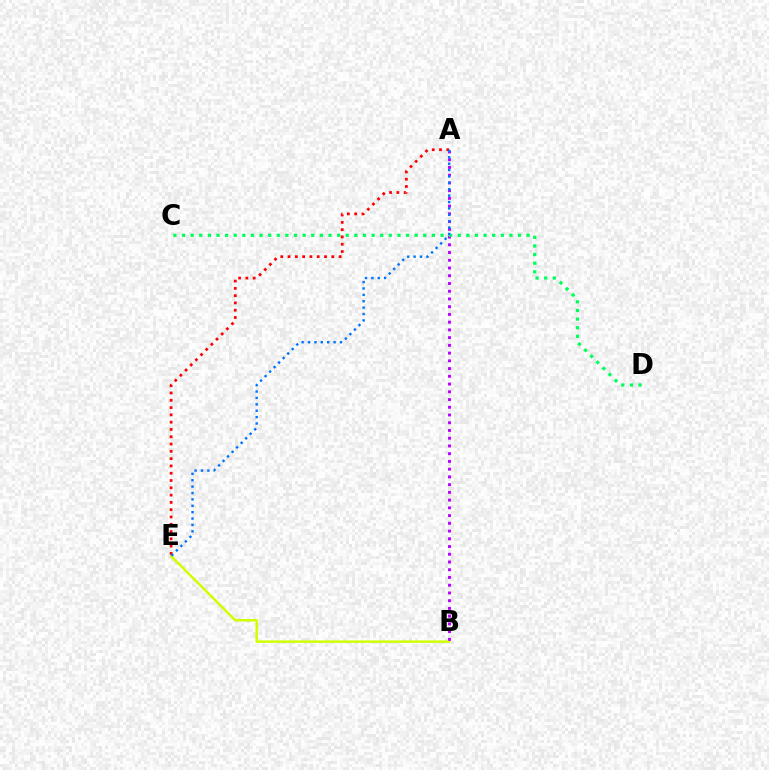{('B', 'E'): [{'color': '#d1ff00', 'line_style': 'solid', 'thickness': 1.8}], ('A', 'B'): [{'color': '#b900ff', 'line_style': 'dotted', 'thickness': 2.1}], ('C', 'D'): [{'color': '#00ff5c', 'line_style': 'dotted', 'thickness': 2.34}], ('A', 'E'): [{'color': '#ff0000', 'line_style': 'dotted', 'thickness': 1.98}, {'color': '#0074ff', 'line_style': 'dotted', 'thickness': 1.74}]}